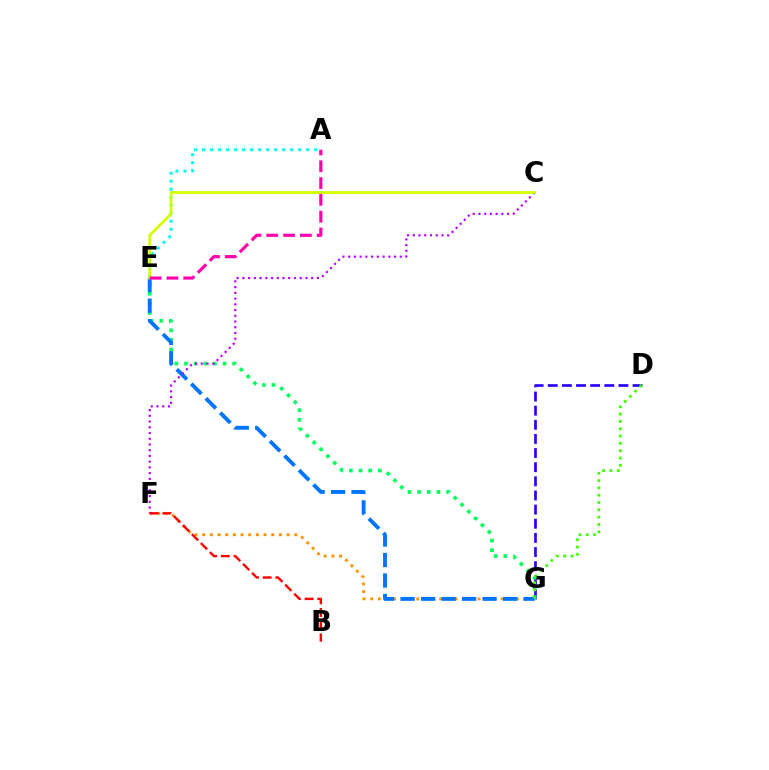{('D', 'G'): [{'color': '#2500ff', 'line_style': 'dashed', 'thickness': 1.92}, {'color': '#3dff00', 'line_style': 'dotted', 'thickness': 1.99}], ('F', 'G'): [{'color': '#ff9400', 'line_style': 'dotted', 'thickness': 2.08}], ('E', 'G'): [{'color': '#00ff5c', 'line_style': 'dotted', 'thickness': 2.62}, {'color': '#0074ff', 'line_style': 'dashed', 'thickness': 2.78}], ('C', 'F'): [{'color': '#b900ff', 'line_style': 'dotted', 'thickness': 1.56}], ('A', 'E'): [{'color': '#00fff6', 'line_style': 'dotted', 'thickness': 2.18}, {'color': '#ff00ac', 'line_style': 'dashed', 'thickness': 2.28}], ('C', 'E'): [{'color': '#d1ff00', 'line_style': 'solid', 'thickness': 1.98}], ('B', 'F'): [{'color': '#ff0000', 'line_style': 'dashed', 'thickness': 1.72}]}